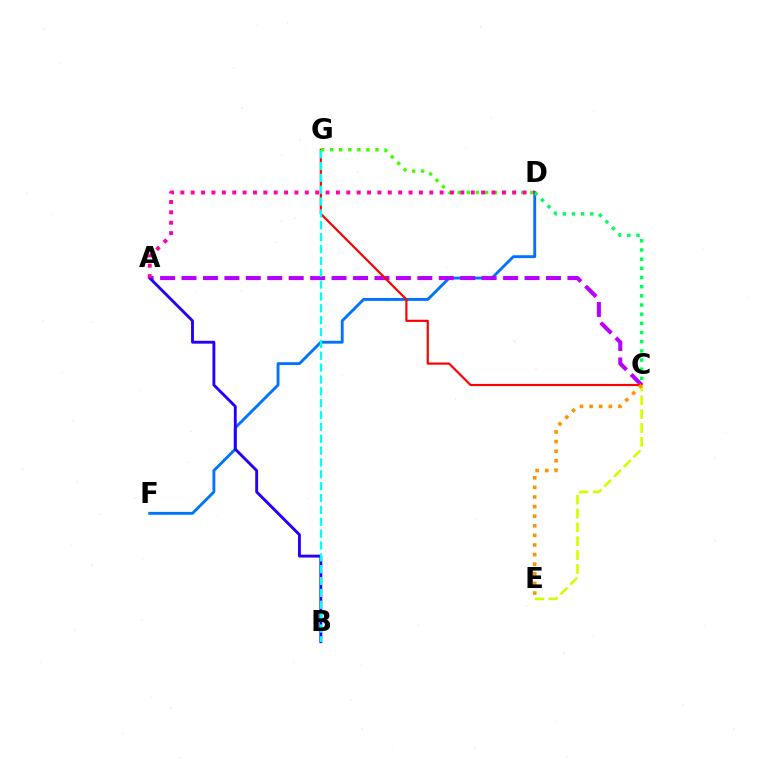{('D', 'F'): [{'color': '#0074ff', 'line_style': 'solid', 'thickness': 2.07}], ('A', 'C'): [{'color': '#b900ff', 'line_style': 'dashed', 'thickness': 2.91}], ('C', 'G'): [{'color': '#ff0000', 'line_style': 'solid', 'thickness': 1.57}], ('A', 'B'): [{'color': '#2500ff', 'line_style': 'solid', 'thickness': 2.07}], ('B', 'G'): [{'color': '#00fff6', 'line_style': 'dashed', 'thickness': 1.61}], ('C', 'D'): [{'color': '#00ff5c', 'line_style': 'dotted', 'thickness': 2.49}], ('C', 'E'): [{'color': '#d1ff00', 'line_style': 'dashed', 'thickness': 1.88}, {'color': '#ff9400', 'line_style': 'dotted', 'thickness': 2.61}], ('D', 'G'): [{'color': '#3dff00', 'line_style': 'dotted', 'thickness': 2.47}], ('A', 'D'): [{'color': '#ff00ac', 'line_style': 'dotted', 'thickness': 2.82}]}